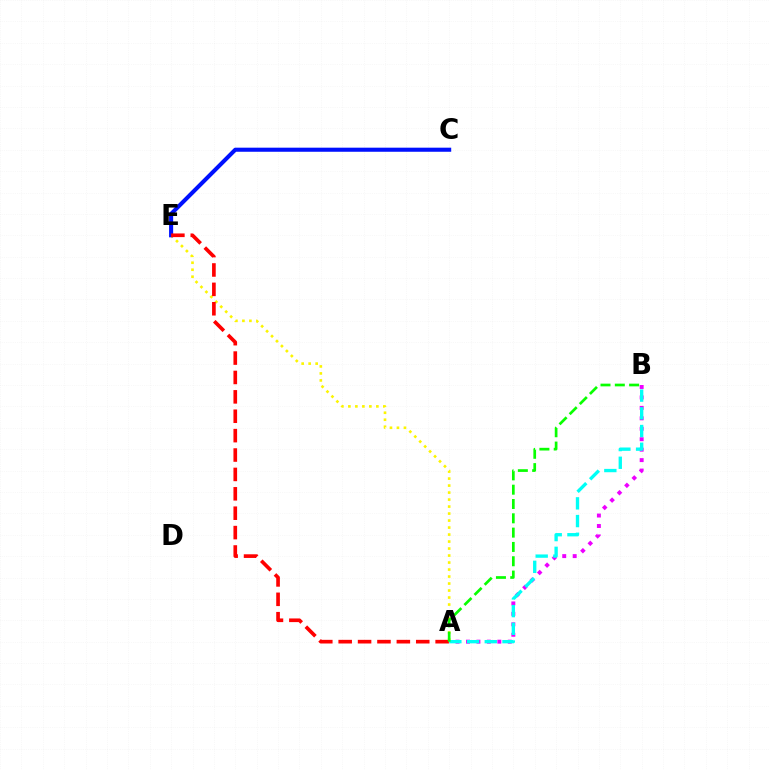{('A', 'B'): [{'color': '#ee00ff', 'line_style': 'dotted', 'thickness': 2.84}, {'color': '#00fff6', 'line_style': 'dashed', 'thickness': 2.41}, {'color': '#08ff00', 'line_style': 'dashed', 'thickness': 1.94}], ('A', 'E'): [{'color': '#fcf500', 'line_style': 'dotted', 'thickness': 1.9}, {'color': '#ff0000', 'line_style': 'dashed', 'thickness': 2.63}], ('C', 'E'): [{'color': '#0010ff', 'line_style': 'solid', 'thickness': 2.94}]}